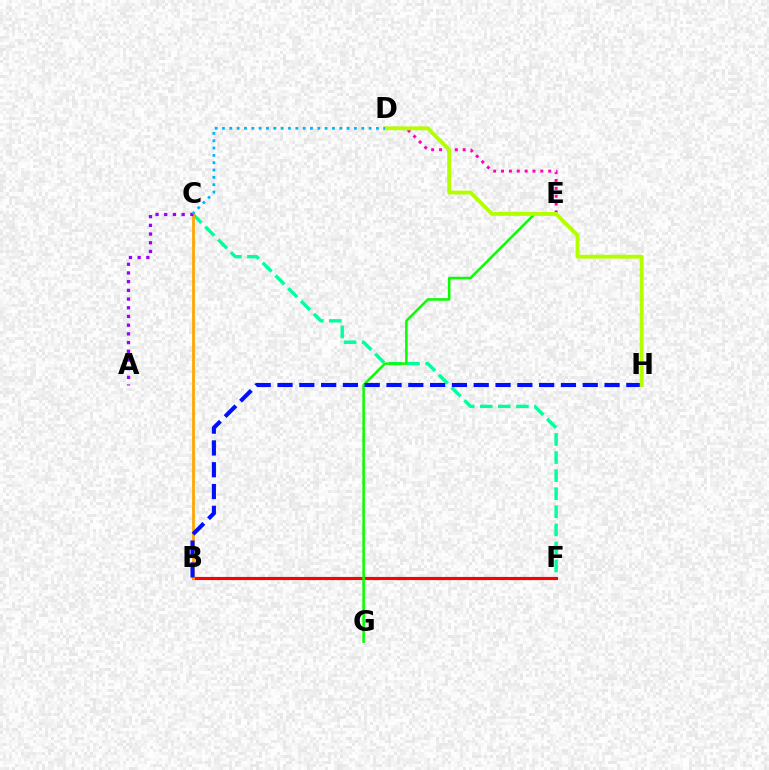{('C', 'F'): [{'color': '#00ff9d', 'line_style': 'dashed', 'thickness': 2.46}], ('D', 'E'): [{'color': '#ff00bd', 'line_style': 'dotted', 'thickness': 2.14}], ('B', 'F'): [{'color': '#ff0000', 'line_style': 'solid', 'thickness': 2.26}], ('B', 'C'): [{'color': '#ffa500', 'line_style': 'solid', 'thickness': 1.99}], ('E', 'G'): [{'color': '#08ff00', 'line_style': 'solid', 'thickness': 1.84}], ('B', 'H'): [{'color': '#0010ff', 'line_style': 'dashed', 'thickness': 2.96}], ('D', 'H'): [{'color': '#b3ff00', 'line_style': 'solid', 'thickness': 2.78}], ('A', 'C'): [{'color': '#9b00ff', 'line_style': 'dotted', 'thickness': 2.36}], ('C', 'D'): [{'color': '#00b5ff', 'line_style': 'dotted', 'thickness': 1.99}]}